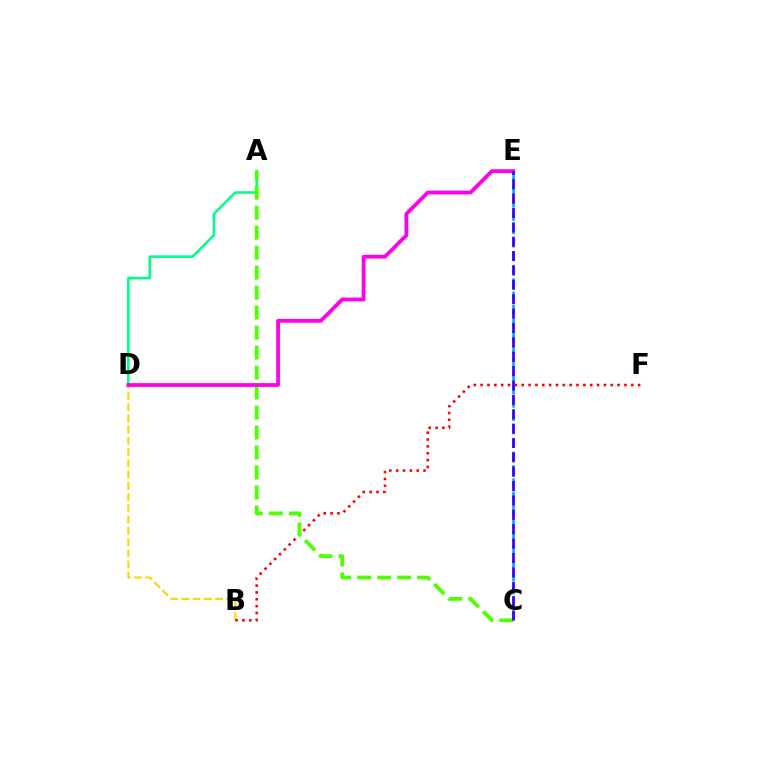{('A', 'D'): [{'color': '#00ff86', 'line_style': 'solid', 'thickness': 1.85}], ('B', 'D'): [{'color': '#ffd500', 'line_style': 'dashed', 'thickness': 1.53}], ('B', 'F'): [{'color': '#ff0000', 'line_style': 'dotted', 'thickness': 1.86}], ('C', 'E'): [{'color': '#009eff', 'line_style': 'dashed', 'thickness': 1.81}, {'color': '#3700ff', 'line_style': 'dashed', 'thickness': 1.95}], ('A', 'C'): [{'color': '#4fff00', 'line_style': 'dashed', 'thickness': 2.72}], ('D', 'E'): [{'color': '#ff00ed', 'line_style': 'solid', 'thickness': 2.72}]}